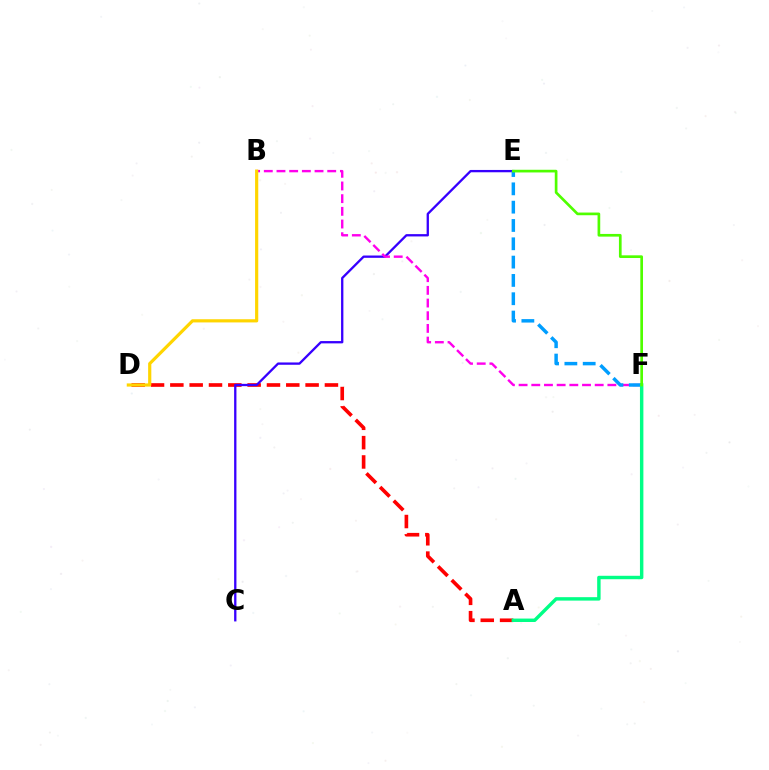{('A', 'D'): [{'color': '#ff0000', 'line_style': 'dashed', 'thickness': 2.62}], ('C', 'E'): [{'color': '#3700ff', 'line_style': 'solid', 'thickness': 1.67}], ('B', 'F'): [{'color': '#ff00ed', 'line_style': 'dashed', 'thickness': 1.72}], ('E', 'F'): [{'color': '#009eff', 'line_style': 'dashed', 'thickness': 2.49}, {'color': '#4fff00', 'line_style': 'solid', 'thickness': 1.93}], ('A', 'F'): [{'color': '#00ff86', 'line_style': 'solid', 'thickness': 2.47}], ('B', 'D'): [{'color': '#ffd500', 'line_style': 'solid', 'thickness': 2.29}]}